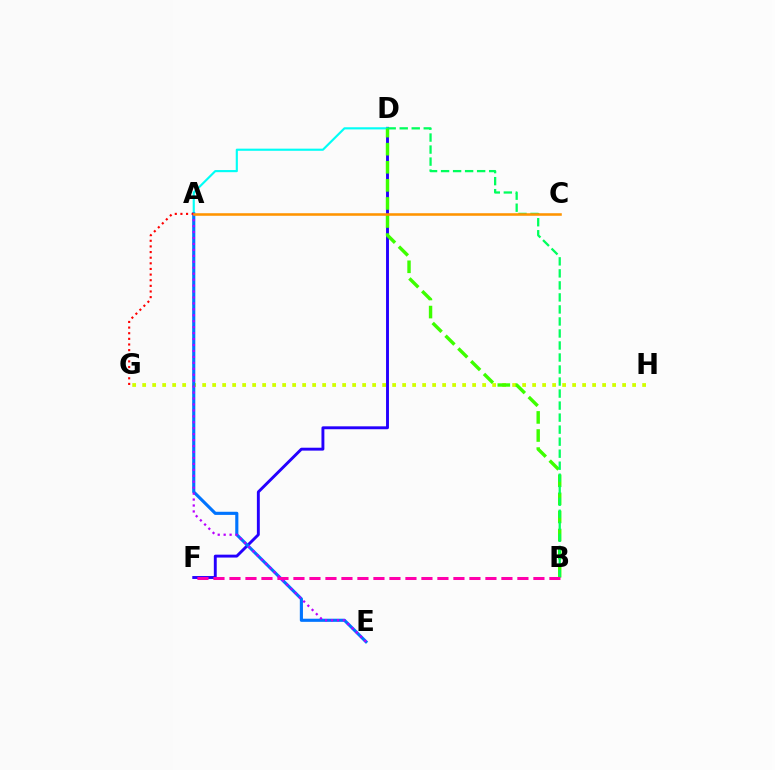{('D', 'F'): [{'color': '#2500ff', 'line_style': 'solid', 'thickness': 2.09}], ('A', 'D'): [{'color': '#00fff6', 'line_style': 'solid', 'thickness': 1.54}], ('G', 'H'): [{'color': '#d1ff00', 'line_style': 'dotted', 'thickness': 2.72}], ('A', 'E'): [{'color': '#0074ff', 'line_style': 'solid', 'thickness': 2.25}, {'color': '#b900ff', 'line_style': 'dotted', 'thickness': 1.62}], ('B', 'D'): [{'color': '#3dff00', 'line_style': 'dashed', 'thickness': 2.46}, {'color': '#00ff5c', 'line_style': 'dashed', 'thickness': 1.63}], ('A', 'G'): [{'color': '#ff0000', 'line_style': 'dotted', 'thickness': 1.53}], ('B', 'F'): [{'color': '#ff00ac', 'line_style': 'dashed', 'thickness': 2.17}], ('A', 'C'): [{'color': '#ff9400', 'line_style': 'solid', 'thickness': 1.84}]}